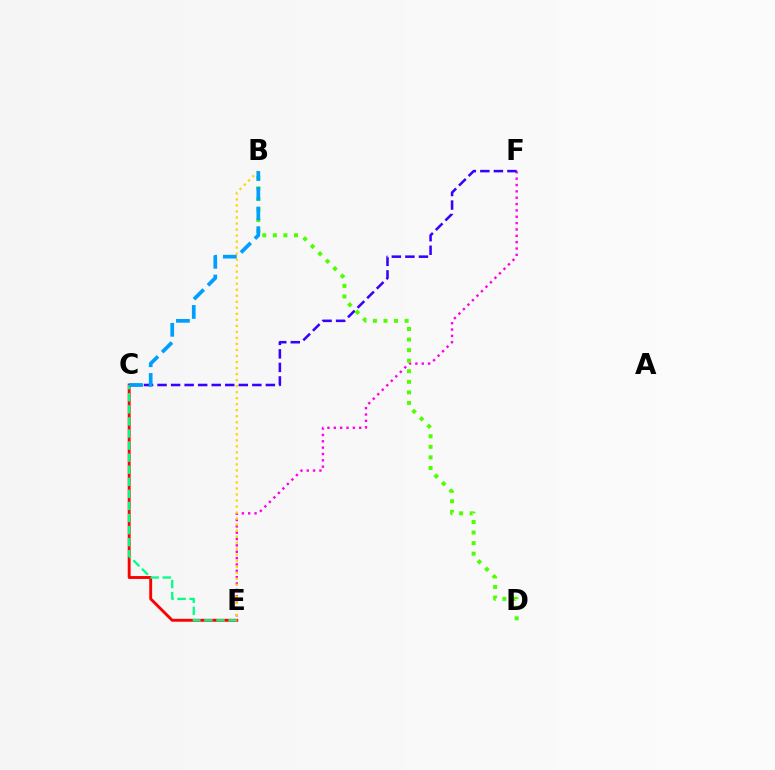{('C', 'E'): [{'color': '#ff0000', 'line_style': 'solid', 'thickness': 2.09}, {'color': '#00ff86', 'line_style': 'dashed', 'thickness': 1.64}], ('E', 'F'): [{'color': '#ff00ed', 'line_style': 'dotted', 'thickness': 1.73}], ('B', 'E'): [{'color': '#ffd500', 'line_style': 'dotted', 'thickness': 1.64}], ('C', 'F'): [{'color': '#3700ff', 'line_style': 'dashed', 'thickness': 1.84}], ('B', 'D'): [{'color': '#4fff00', 'line_style': 'dotted', 'thickness': 2.87}], ('B', 'C'): [{'color': '#009eff', 'line_style': 'dashed', 'thickness': 2.68}]}